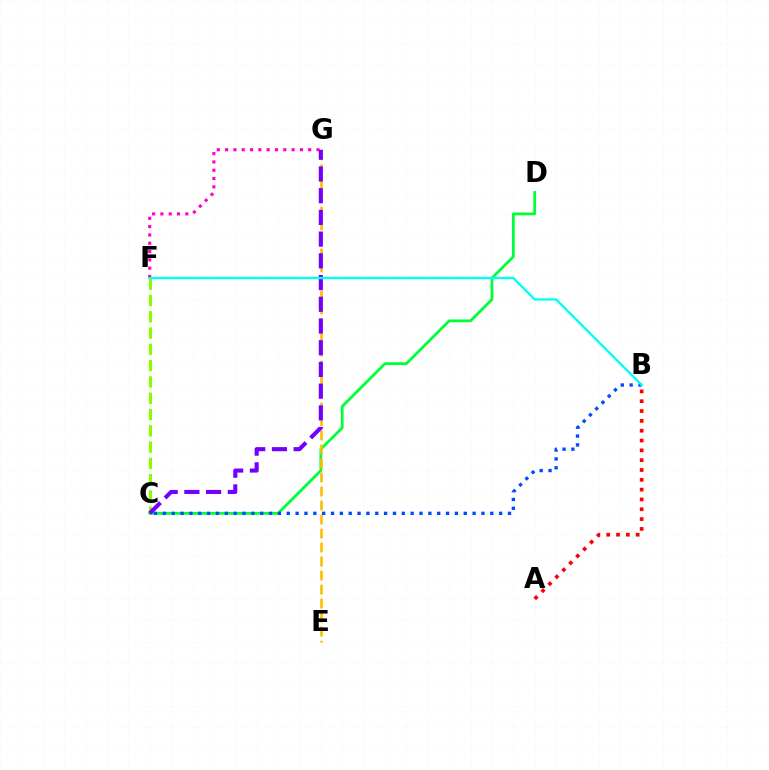{('C', 'D'): [{'color': '#00ff39', 'line_style': 'solid', 'thickness': 2.01}], ('A', 'B'): [{'color': '#ff0000', 'line_style': 'dotted', 'thickness': 2.67}], ('E', 'G'): [{'color': '#ffbd00', 'line_style': 'dashed', 'thickness': 1.9}], ('C', 'F'): [{'color': '#84ff00', 'line_style': 'dashed', 'thickness': 2.21}], ('F', 'G'): [{'color': '#ff00cf', 'line_style': 'dotted', 'thickness': 2.26}], ('B', 'C'): [{'color': '#004bff', 'line_style': 'dotted', 'thickness': 2.4}], ('C', 'G'): [{'color': '#7200ff', 'line_style': 'dashed', 'thickness': 2.95}], ('B', 'F'): [{'color': '#00fff6', 'line_style': 'solid', 'thickness': 1.68}]}